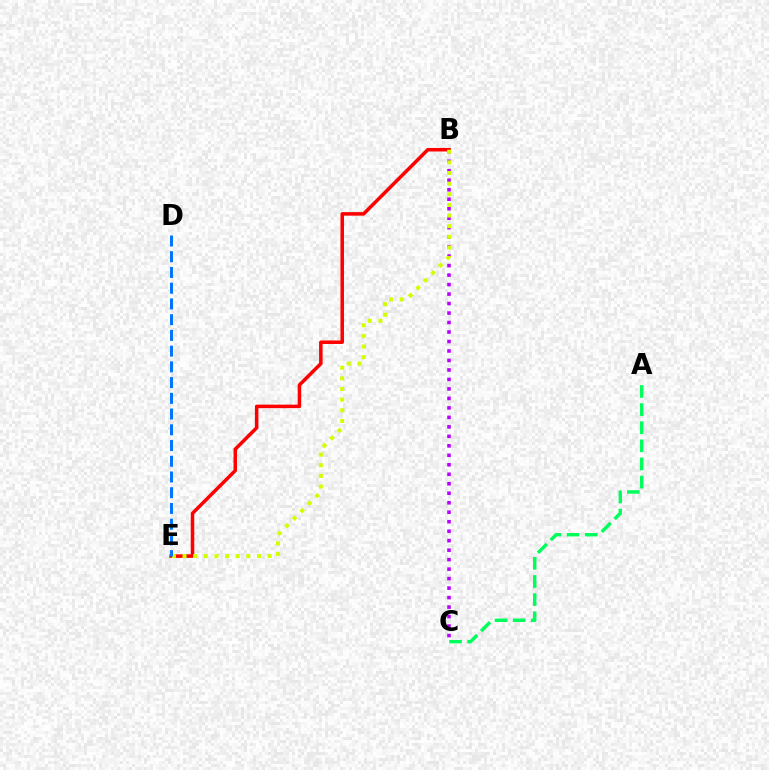{('B', 'E'): [{'color': '#ff0000', 'line_style': 'solid', 'thickness': 2.53}, {'color': '#d1ff00', 'line_style': 'dotted', 'thickness': 2.89}], ('B', 'C'): [{'color': '#b900ff', 'line_style': 'dotted', 'thickness': 2.58}], ('D', 'E'): [{'color': '#0074ff', 'line_style': 'dashed', 'thickness': 2.14}], ('A', 'C'): [{'color': '#00ff5c', 'line_style': 'dashed', 'thickness': 2.46}]}